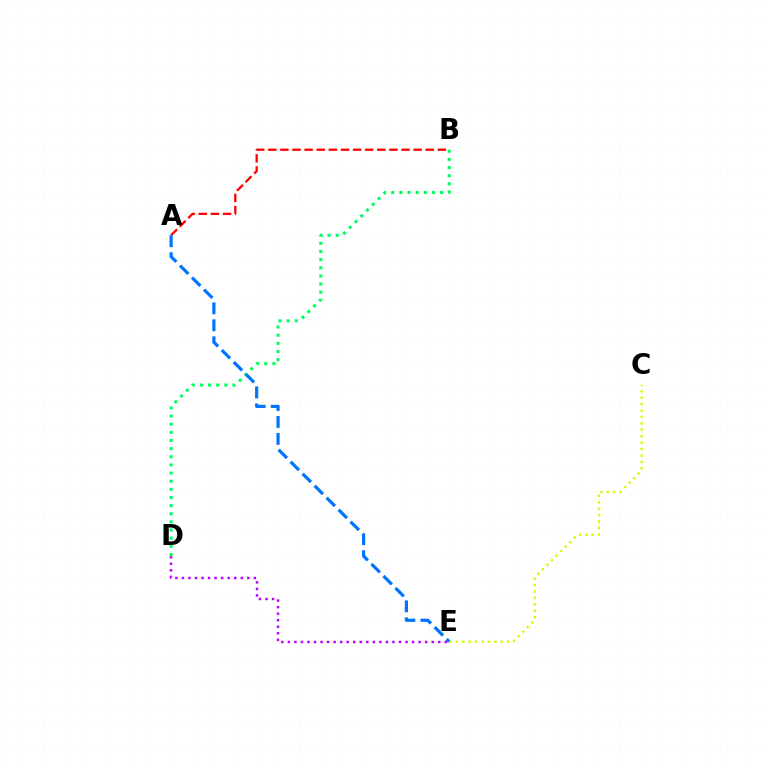{('B', 'D'): [{'color': '#00ff5c', 'line_style': 'dotted', 'thickness': 2.21}], ('D', 'E'): [{'color': '#b900ff', 'line_style': 'dotted', 'thickness': 1.78}], ('C', 'E'): [{'color': '#d1ff00', 'line_style': 'dotted', 'thickness': 1.74}], ('A', 'B'): [{'color': '#ff0000', 'line_style': 'dashed', 'thickness': 1.65}], ('A', 'E'): [{'color': '#0074ff', 'line_style': 'dashed', 'thickness': 2.31}]}